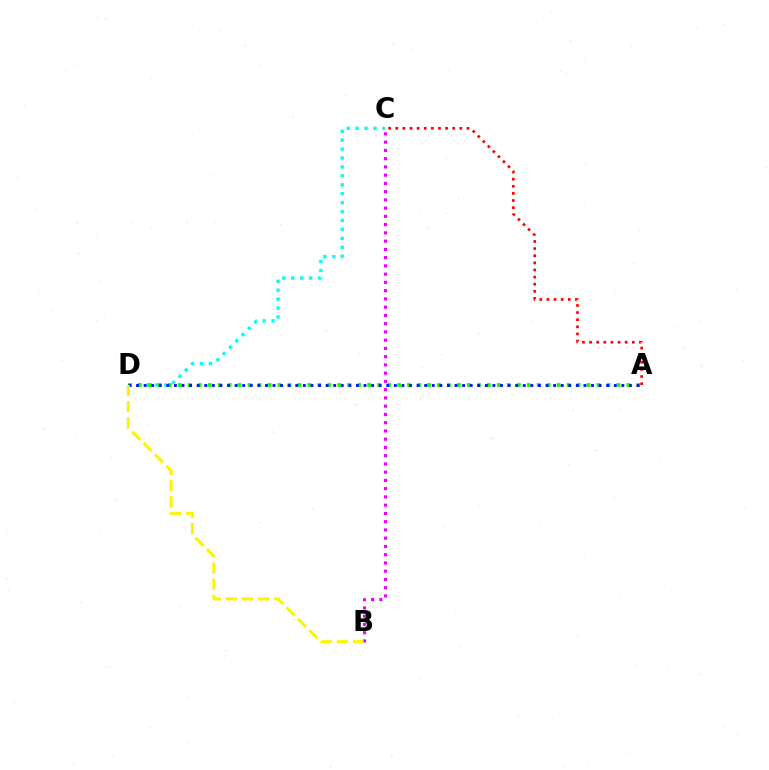{('C', 'D'): [{'color': '#00fff6', 'line_style': 'dotted', 'thickness': 2.42}], ('B', 'C'): [{'color': '#ee00ff', 'line_style': 'dotted', 'thickness': 2.24}], ('A', 'D'): [{'color': '#08ff00', 'line_style': 'dotted', 'thickness': 2.71}, {'color': '#0010ff', 'line_style': 'dotted', 'thickness': 2.06}], ('B', 'D'): [{'color': '#fcf500', 'line_style': 'dashed', 'thickness': 2.19}], ('A', 'C'): [{'color': '#ff0000', 'line_style': 'dotted', 'thickness': 1.93}]}